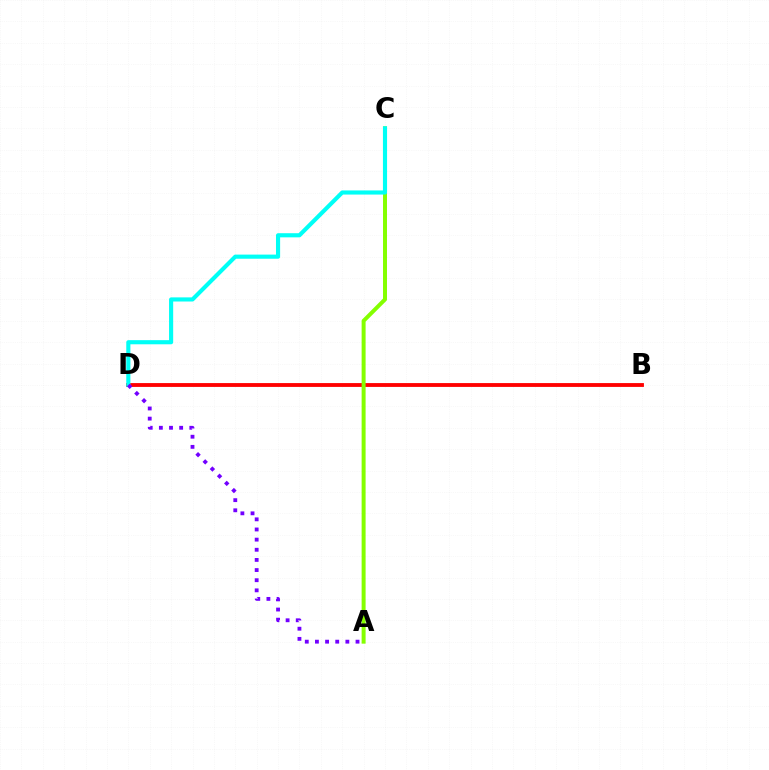{('B', 'D'): [{'color': '#ff0000', 'line_style': 'solid', 'thickness': 2.76}], ('A', 'C'): [{'color': '#84ff00', 'line_style': 'solid', 'thickness': 2.86}], ('C', 'D'): [{'color': '#00fff6', 'line_style': 'solid', 'thickness': 2.97}], ('A', 'D'): [{'color': '#7200ff', 'line_style': 'dotted', 'thickness': 2.76}]}